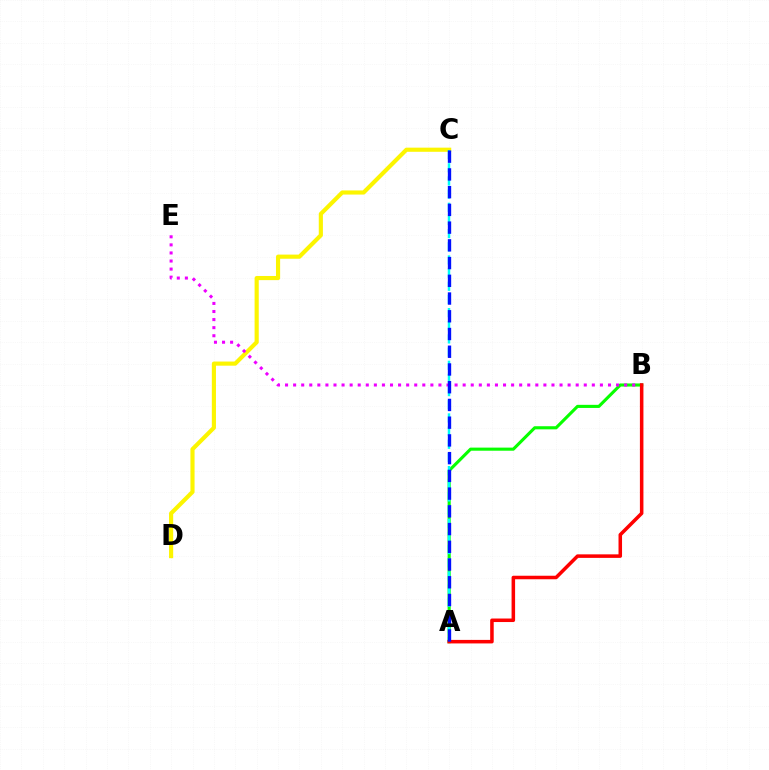{('A', 'B'): [{'color': '#08ff00', 'line_style': 'solid', 'thickness': 2.24}, {'color': '#ff0000', 'line_style': 'solid', 'thickness': 2.54}], ('C', 'D'): [{'color': '#fcf500', 'line_style': 'solid', 'thickness': 2.98}], ('B', 'E'): [{'color': '#ee00ff', 'line_style': 'dotted', 'thickness': 2.19}], ('A', 'C'): [{'color': '#00fff6', 'line_style': 'dashed', 'thickness': 1.79}, {'color': '#0010ff', 'line_style': 'dashed', 'thickness': 2.41}]}